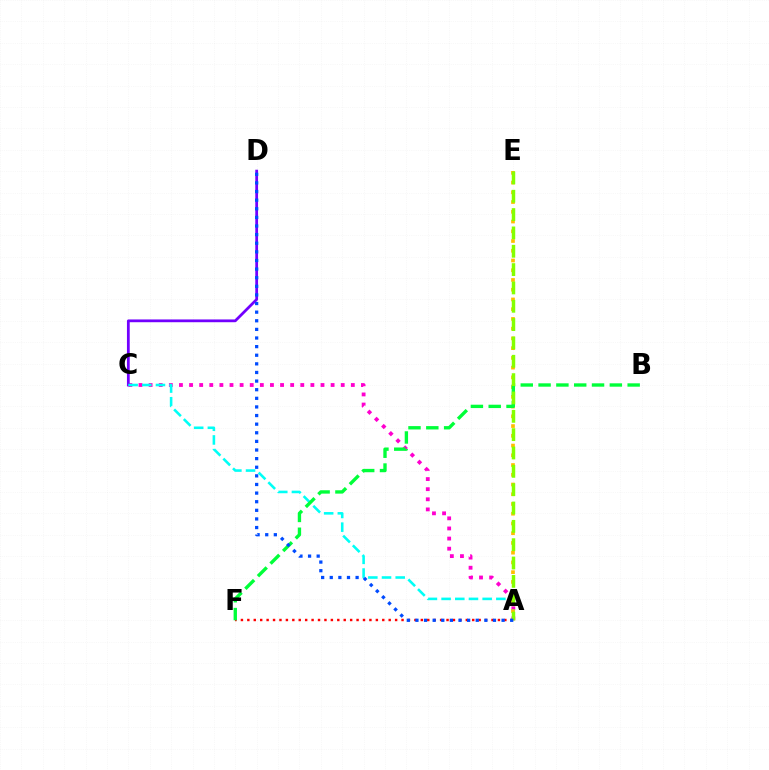{('A', 'C'): [{'color': '#ff00cf', 'line_style': 'dotted', 'thickness': 2.75}, {'color': '#00fff6', 'line_style': 'dashed', 'thickness': 1.86}], ('C', 'D'): [{'color': '#7200ff', 'line_style': 'solid', 'thickness': 2.0}], ('A', 'E'): [{'color': '#ffbd00', 'line_style': 'dotted', 'thickness': 2.65}, {'color': '#84ff00', 'line_style': 'dashed', 'thickness': 2.49}], ('A', 'F'): [{'color': '#ff0000', 'line_style': 'dotted', 'thickness': 1.75}], ('B', 'F'): [{'color': '#00ff39', 'line_style': 'dashed', 'thickness': 2.42}], ('A', 'D'): [{'color': '#004bff', 'line_style': 'dotted', 'thickness': 2.34}]}